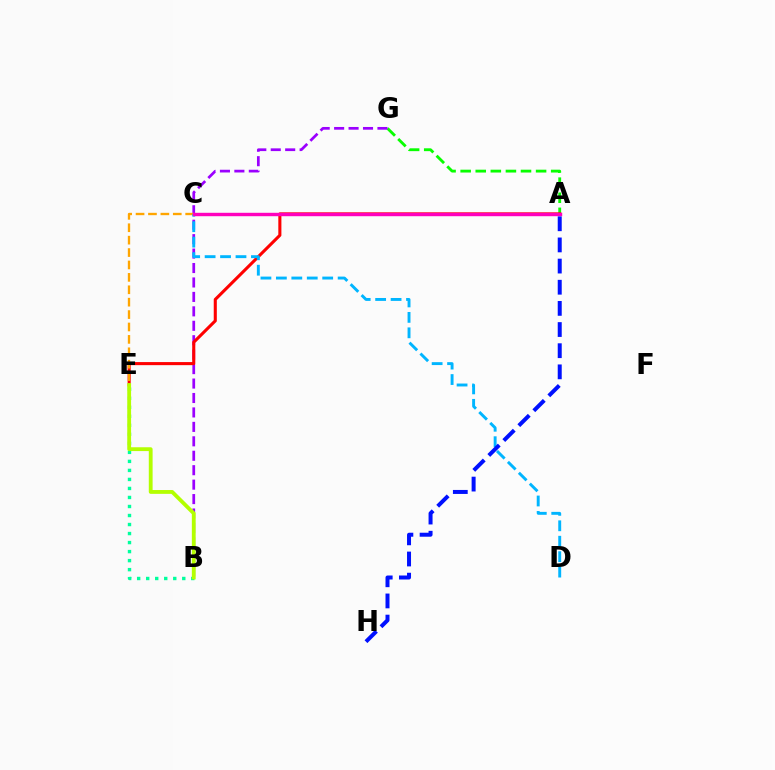{('A', 'G'): [{'color': '#08ff00', 'line_style': 'dashed', 'thickness': 2.05}], ('B', 'G'): [{'color': '#9b00ff', 'line_style': 'dashed', 'thickness': 1.96}], ('B', 'E'): [{'color': '#00ff9d', 'line_style': 'dotted', 'thickness': 2.45}, {'color': '#b3ff00', 'line_style': 'solid', 'thickness': 2.75}], ('A', 'E'): [{'color': '#ff0000', 'line_style': 'solid', 'thickness': 2.21}], ('C', 'E'): [{'color': '#ffa500', 'line_style': 'dashed', 'thickness': 1.69}], ('C', 'D'): [{'color': '#00b5ff', 'line_style': 'dashed', 'thickness': 2.1}], ('A', 'C'): [{'color': '#ff00bd', 'line_style': 'solid', 'thickness': 2.45}], ('A', 'H'): [{'color': '#0010ff', 'line_style': 'dashed', 'thickness': 2.87}]}